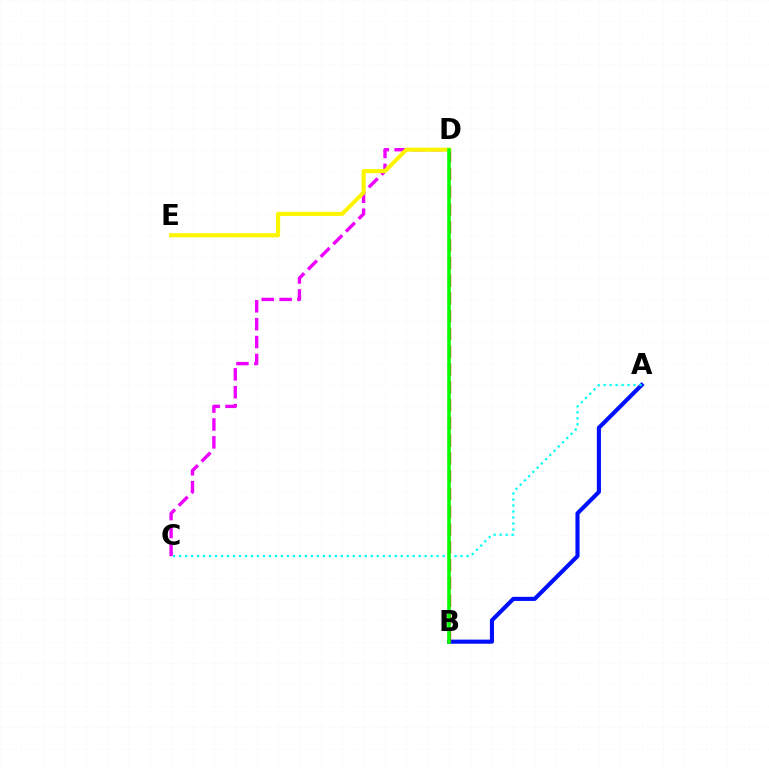{('A', 'B'): [{'color': '#0010ff', 'line_style': 'solid', 'thickness': 2.96}], ('A', 'C'): [{'color': '#00fff6', 'line_style': 'dotted', 'thickness': 1.63}], ('C', 'D'): [{'color': '#ee00ff', 'line_style': 'dashed', 'thickness': 2.43}], ('B', 'D'): [{'color': '#ff0000', 'line_style': 'dashed', 'thickness': 2.42}, {'color': '#08ff00', 'line_style': 'solid', 'thickness': 2.57}], ('D', 'E'): [{'color': '#fcf500', 'line_style': 'solid', 'thickness': 2.97}]}